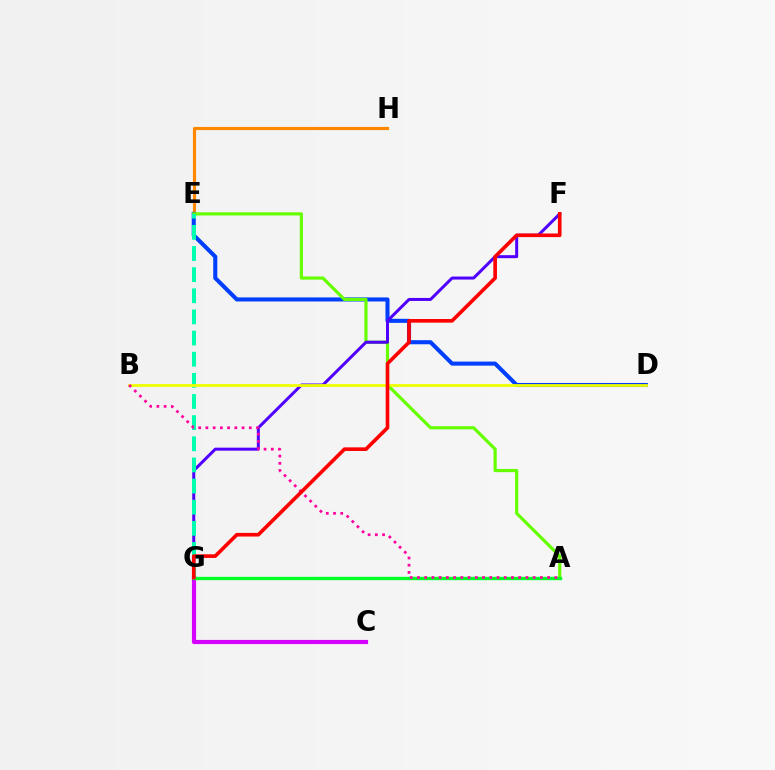{('E', 'H'): [{'color': '#ff8800', 'line_style': 'solid', 'thickness': 2.26}], ('D', 'E'): [{'color': '#003fff', 'line_style': 'solid', 'thickness': 2.93}], ('A', 'E'): [{'color': '#66ff00', 'line_style': 'solid', 'thickness': 2.3}], ('F', 'G'): [{'color': '#4f00ff', 'line_style': 'solid', 'thickness': 2.16}, {'color': '#ff0000', 'line_style': 'solid', 'thickness': 2.62}], ('A', 'G'): [{'color': '#00c7ff', 'line_style': 'solid', 'thickness': 2.12}, {'color': '#00ff27', 'line_style': 'solid', 'thickness': 2.41}], ('E', 'G'): [{'color': '#00ffaf', 'line_style': 'dashed', 'thickness': 2.87}], ('C', 'G'): [{'color': '#d600ff', 'line_style': 'solid', 'thickness': 3.0}], ('B', 'D'): [{'color': '#eeff00', 'line_style': 'solid', 'thickness': 2.01}], ('A', 'B'): [{'color': '#ff00a0', 'line_style': 'dotted', 'thickness': 1.96}]}